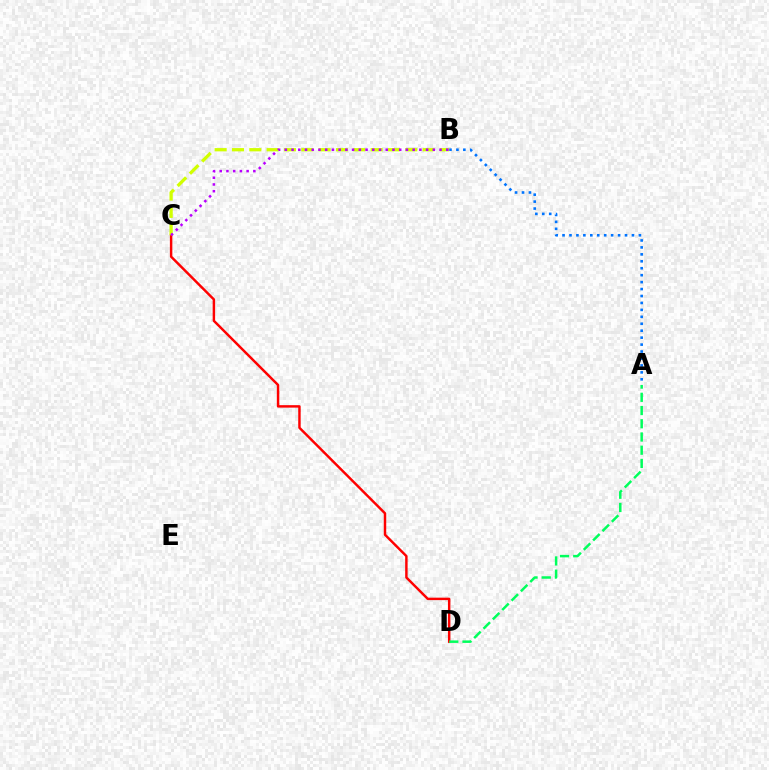{('C', 'D'): [{'color': '#ff0000', 'line_style': 'solid', 'thickness': 1.77}], ('A', 'B'): [{'color': '#0074ff', 'line_style': 'dotted', 'thickness': 1.89}], ('B', 'C'): [{'color': '#d1ff00', 'line_style': 'dashed', 'thickness': 2.35}, {'color': '#b900ff', 'line_style': 'dotted', 'thickness': 1.83}], ('A', 'D'): [{'color': '#00ff5c', 'line_style': 'dashed', 'thickness': 1.8}]}